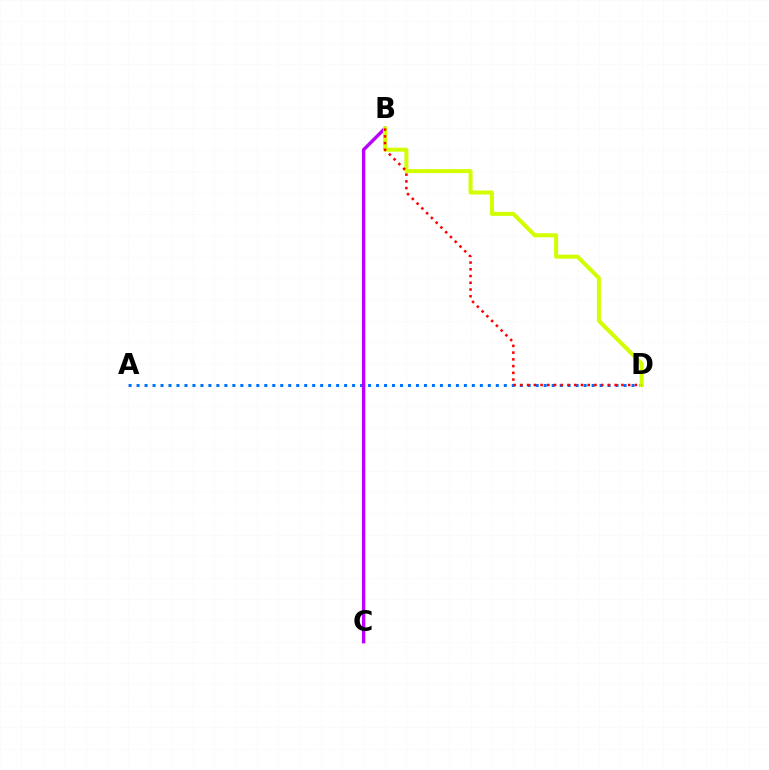{('A', 'D'): [{'color': '#0074ff', 'line_style': 'dotted', 'thickness': 2.17}], ('B', 'C'): [{'color': '#00ff5c', 'line_style': 'solid', 'thickness': 1.77}, {'color': '#b900ff', 'line_style': 'solid', 'thickness': 2.43}], ('B', 'D'): [{'color': '#d1ff00', 'line_style': 'solid', 'thickness': 2.89}, {'color': '#ff0000', 'line_style': 'dotted', 'thickness': 1.83}]}